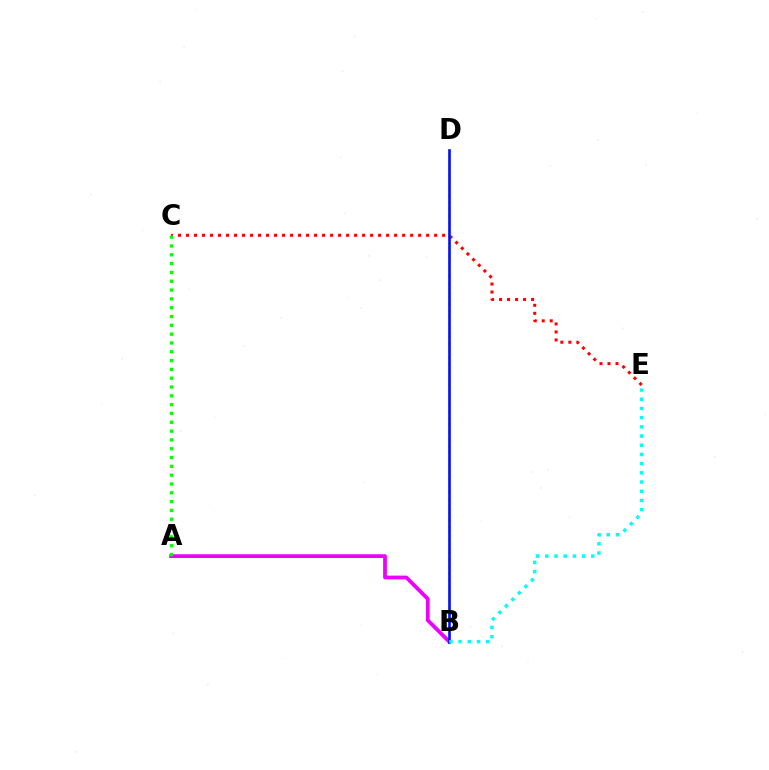{('C', 'E'): [{'color': '#ff0000', 'line_style': 'dotted', 'thickness': 2.17}], ('B', 'D'): [{'color': '#fcf500', 'line_style': 'dotted', 'thickness': 1.83}, {'color': '#0010ff', 'line_style': 'solid', 'thickness': 1.9}], ('A', 'B'): [{'color': '#ee00ff', 'line_style': 'solid', 'thickness': 2.71}], ('A', 'C'): [{'color': '#08ff00', 'line_style': 'dotted', 'thickness': 2.4}], ('B', 'E'): [{'color': '#00fff6', 'line_style': 'dotted', 'thickness': 2.5}]}